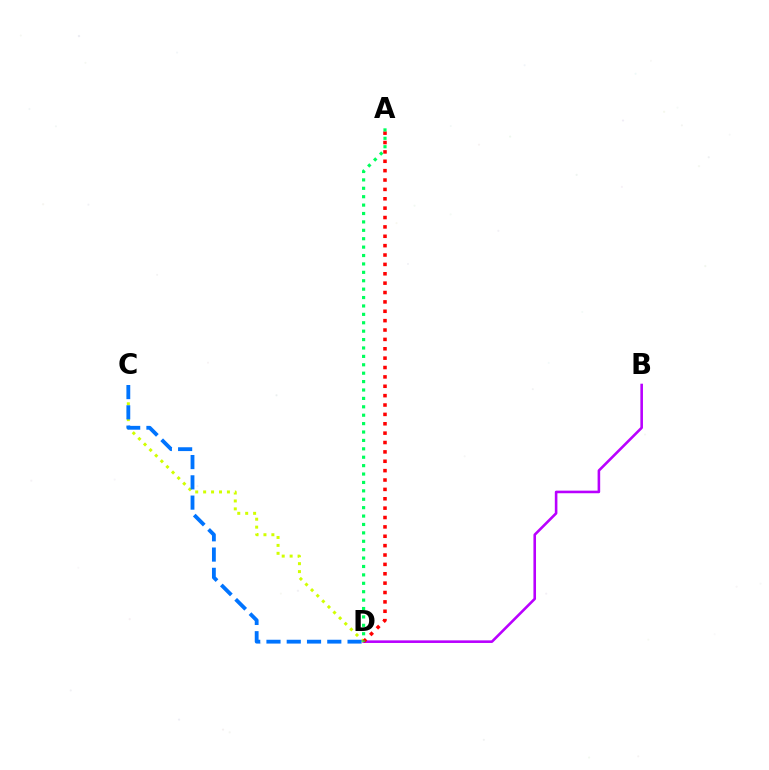{('B', 'D'): [{'color': '#b900ff', 'line_style': 'solid', 'thickness': 1.87}], ('C', 'D'): [{'color': '#d1ff00', 'line_style': 'dotted', 'thickness': 2.15}, {'color': '#0074ff', 'line_style': 'dashed', 'thickness': 2.75}], ('A', 'D'): [{'color': '#ff0000', 'line_style': 'dotted', 'thickness': 2.55}, {'color': '#00ff5c', 'line_style': 'dotted', 'thickness': 2.28}]}